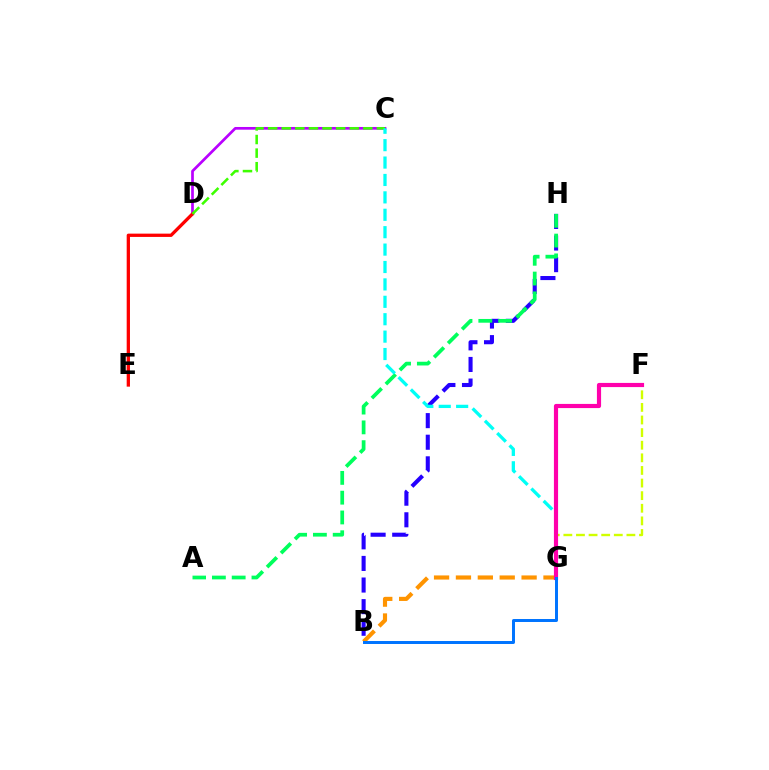{('C', 'D'): [{'color': '#b900ff', 'line_style': 'solid', 'thickness': 1.95}, {'color': '#3dff00', 'line_style': 'dashed', 'thickness': 1.85}], ('D', 'E'): [{'color': '#ff0000', 'line_style': 'solid', 'thickness': 2.37}], ('B', 'H'): [{'color': '#2500ff', 'line_style': 'dashed', 'thickness': 2.94}], ('B', 'G'): [{'color': '#ff9400', 'line_style': 'dashed', 'thickness': 2.97}, {'color': '#0074ff', 'line_style': 'solid', 'thickness': 2.14}], ('A', 'H'): [{'color': '#00ff5c', 'line_style': 'dashed', 'thickness': 2.69}], ('C', 'G'): [{'color': '#00fff6', 'line_style': 'dashed', 'thickness': 2.36}], ('F', 'G'): [{'color': '#d1ff00', 'line_style': 'dashed', 'thickness': 1.71}, {'color': '#ff00ac', 'line_style': 'solid', 'thickness': 3.0}]}